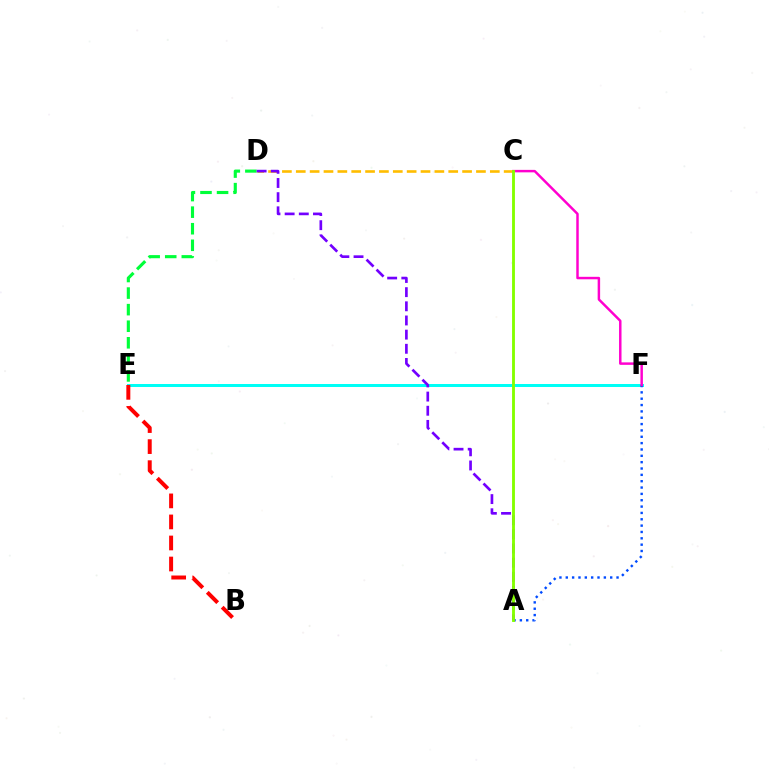{('E', 'F'): [{'color': '#00fff6', 'line_style': 'solid', 'thickness': 2.16}], ('D', 'E'): [{'color': '#00ff39', 'line_style': 'dashed', 'thickness': 2.25}], ('A', 'F'): [{'color': '#004bff', 'line_style': 'dotted', 'thickness': 1.72}], ('C', 'D'): [{'color': '#ffbd00', 'line_style': 'dashed', 'thickness': 1.88}], ('C', 'F'): [{'color': '#ff00cf', 'line_style': 'solid', 'thickness': 1.78}], ('B', 'E'): [{'color': '#ff0000', 'line_style': 'dashed', 'thickness': 2.86}], ('A', 'D'): [{'color': '#7200ff', 'line_style': 'dashed', 'thickness': 1.92}], ('A', 'C'): [{'color': '#84ff00', 'line_style': 'solid', 'thickness': 2.06}]}